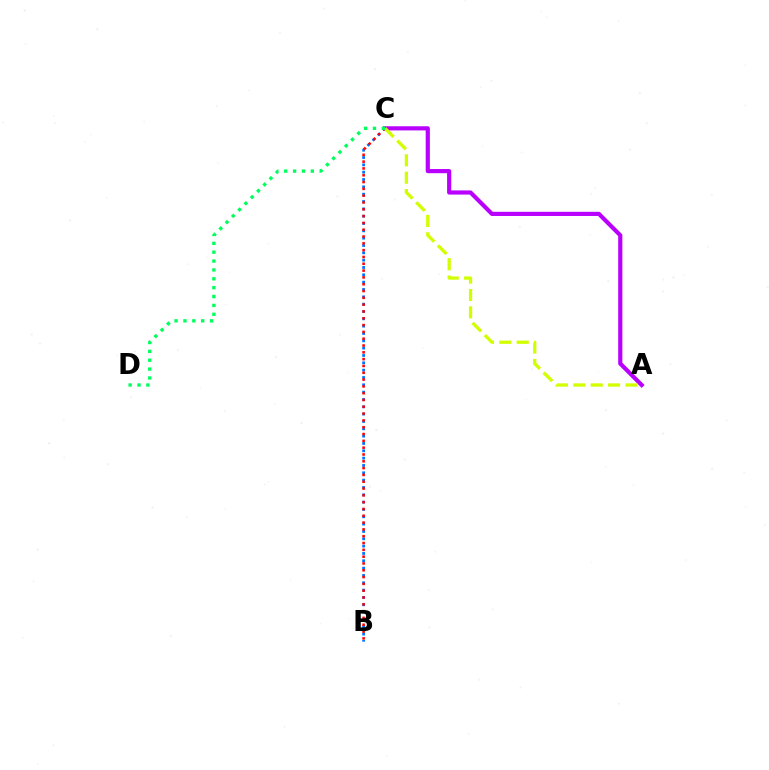{('B', 'C'): [{'color': '#0074ff', 'line_style': 'dotted', 'thickness': 1.99}, {'color': '#ff0000', 'line_style': 'dotted', 'thickness': 1.85}], ('A', 'C'): [{'color': '#b900ff', 'line_style': 'solid', 'thickness': 3.0}, {'color': '#d1ff00', 'line_style': 'dashed', 'thickness': 2.36}], ('C', 'D'): [{'color': '#00ff5c', 'line_style': 'dotted', 'thickness': 2.41}]}